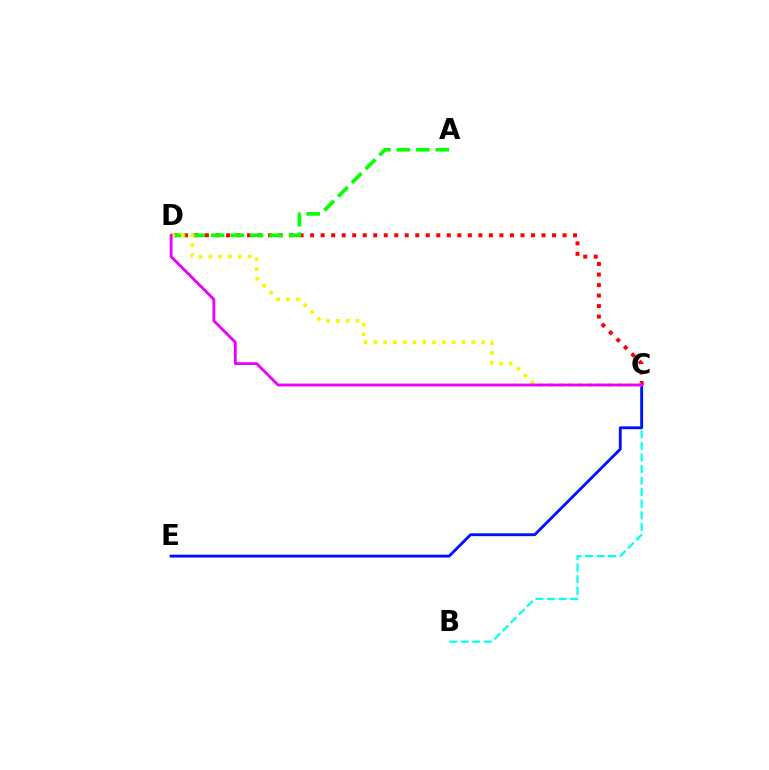{('C', 'D'): [{'color': '#ff0000', 'line_style': 'dotted', 'thickness': 2.86}, {'color': '#fcf500', 'line_style': 'dotted', 'thickness': 2.66}, {'color': '#ee00ff', 'line_style': 'solid', 'thickness': 2.06}], ('B', 'C'): [{'color': '#00fff6', 'line_style': 'dashed', 'thickness': 1.57}], ('C', 'E'): [{'color': '#0010ff', 'line_style': 'solid', 'thickness': 2.06}], ('A', 'D'): [{'color': '#08ff00', 'line_style': 'dashed', 'thickness': 2.65}]}